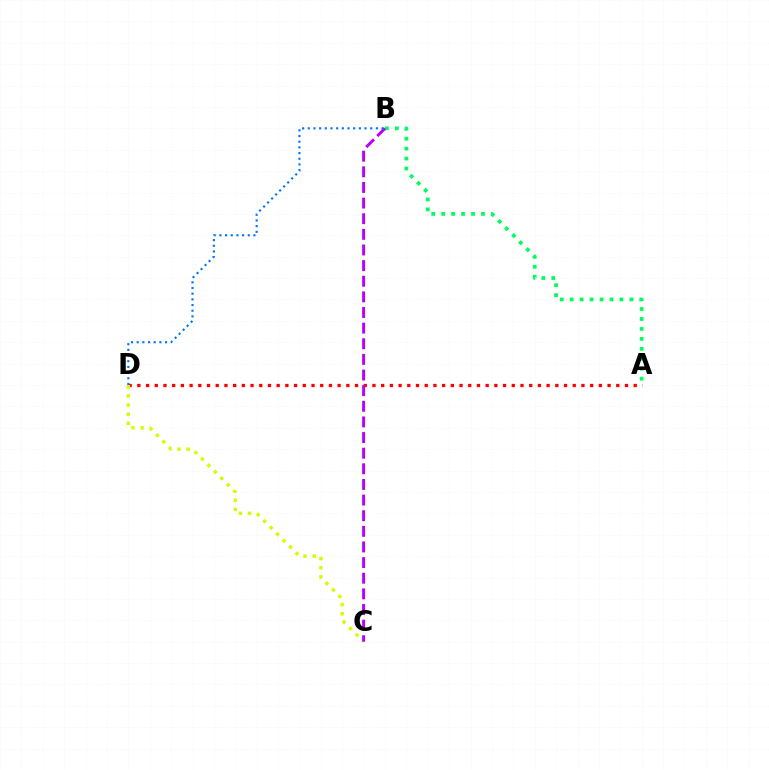{('A', 'D'): [{'color': '#ff0000', 'line_style': 'dotted', 'thickness': 2.37}], ('A', 'B'): [{'color': '#00ff5c', 'line_style': 'dotted', 'thickness': 2.7}], ('C', 'D'): [{'color': '#d1ff00', 'line_style': 'dotted', 'thickness': 2.48}], ('B', 'C'): [{'color': '#b900ff', 'line_style': 'dashed', 'thickness': 2.12}], ('B', 'D'): [{'color': '#0074ff', 'line_style': 'dotted', 'thickness': 1.54}]}